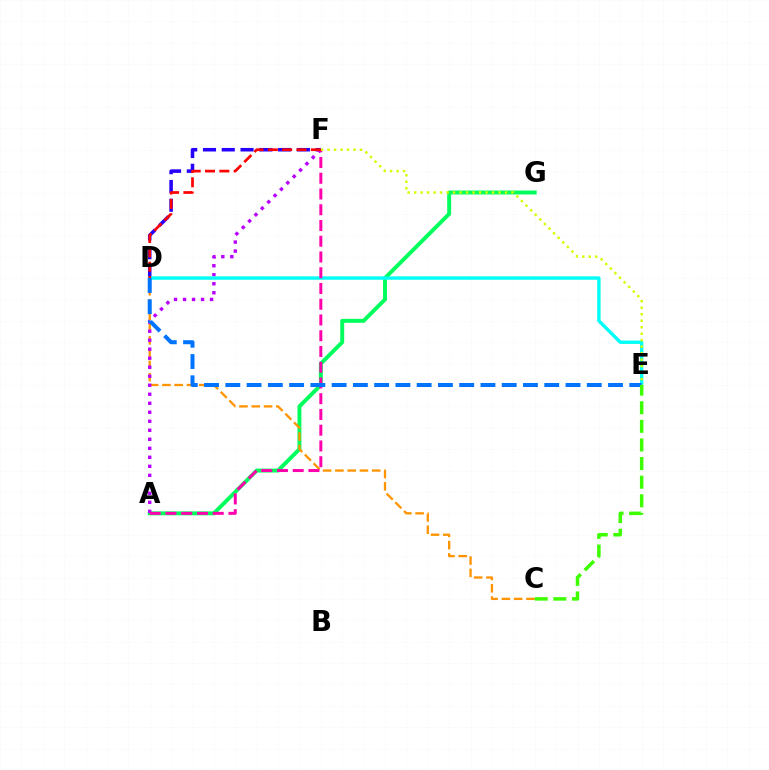{('A', 'G'): [{'color': '#00ff5c', 'line_style': 'solid', 'thickness': 2.84}], ('C', 'D'): [{'color': '#ff9400', 'line_style': 'dashed', 'thickness': 1.67}], ('D', 'F'): [{'color': '#2500ff', 'line_style': 'dashed', 'thickness': 2.55}, {'color': '#ff0000', 'line_style': 'dashed', 'thickness': 1.95}], ('A', 'F'): [{'color': '#b900ff', 'line_style': 'dotted', 'thickness': 2.45}, {'color': '#ff00ac', 'line_style': 'dashed', 'thickness': 2.14}], ('D', 'E'): [{'color': '#00fff6', 'line_style': 'solid', 'thickness': 2.43}, {'color': '#0074ff', 'line_style': 'dashed', 'thickness': 2.89}], ('E', 'F'): [{'color': '#d1ff00', 'line_style': 'dotted', 'thickness': 1.76}], ('C', 'E'): [{'color': '#3dff00', 'line_style': 'dashed', 'thickness': 2.53}]}